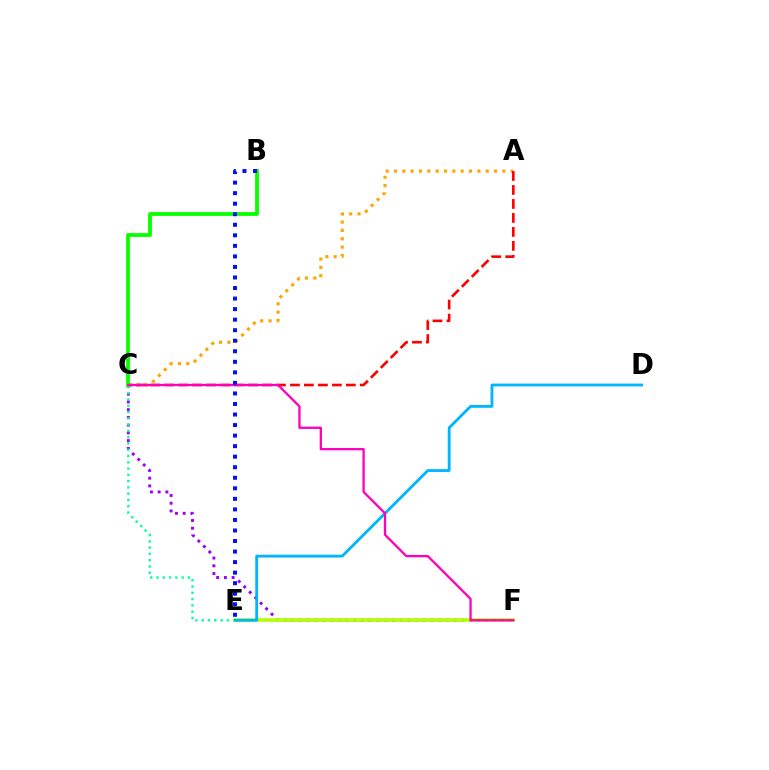{('C', 'F'): [{'color': '#9b00ff', 'line_style': 'dotted', 'thickness': 2.1}, {'color': '#ff00bd', 'line_style': 'solid', 'thickness': 1.66}], ('A', 'C'): [{'color': '#ffa500', 'line_style': 'dotted', 'thickness': 2.26}, {'color': '#ff0000', 'line_style': 'dashed', 'thickness': 1.9}], ('C', 'E'): [{'color': '#00ff9d', 'line_style': 'dotted', 'thickness': 1.71}], ('B', 'C'): [{'color': '#08ff00', 'line_style': 'solid', 'thickness': 2.75}], ('E', 'F'): [{'color': '#b3ff00', 'line_style': 'solid', 'thickness': 2.59}], ('D', 'E'): [{'color': '#00b5ff', 'line_style': 'solid', 'thickness': 2.03}], ('B', 'E'): [{'color': '#0010ff', 'line_style': 'dotted', 'thickness': 2.86}]}